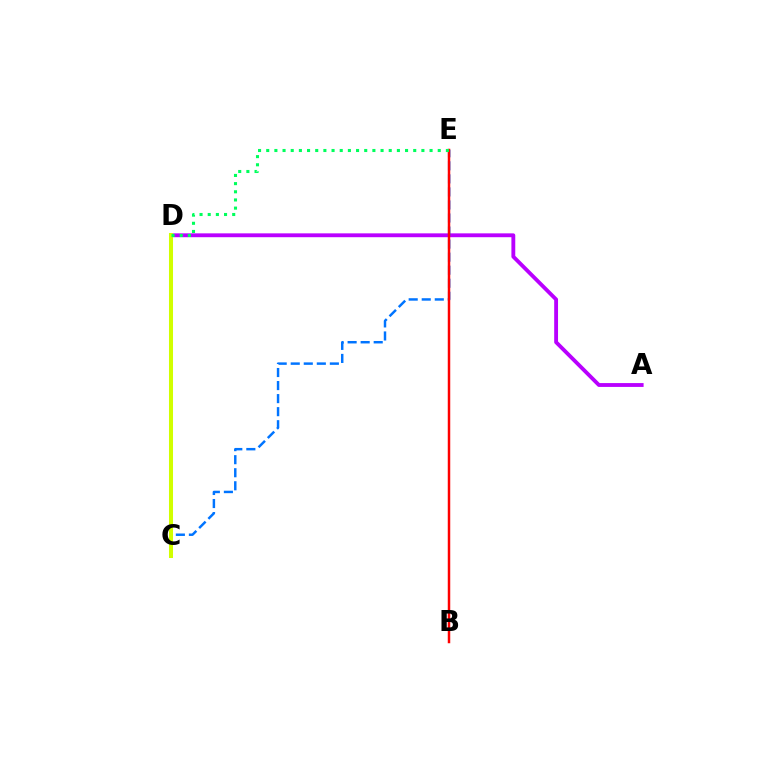{('A', 'D'): [{'color': '#b900ff', 'line_style': 'solid', 'thickness': 2.77}], ('C', 'E'): [{'color': '#0074ff', 'line_style': 'dashed', 'thickness': 1.77}], ('B', 'E'): [{'color': '#ff0000', 'line_style': 'solid', 'thickness': 1.79}], ('C', 'D'): [{'color': '#d1ff00', 'line_style': 'solid', 'thickness': 2.91}], ('D', 'E'): [{'color': '#00ff5c', 'line_style': 'dotted', 'thickness': 2.22}]}